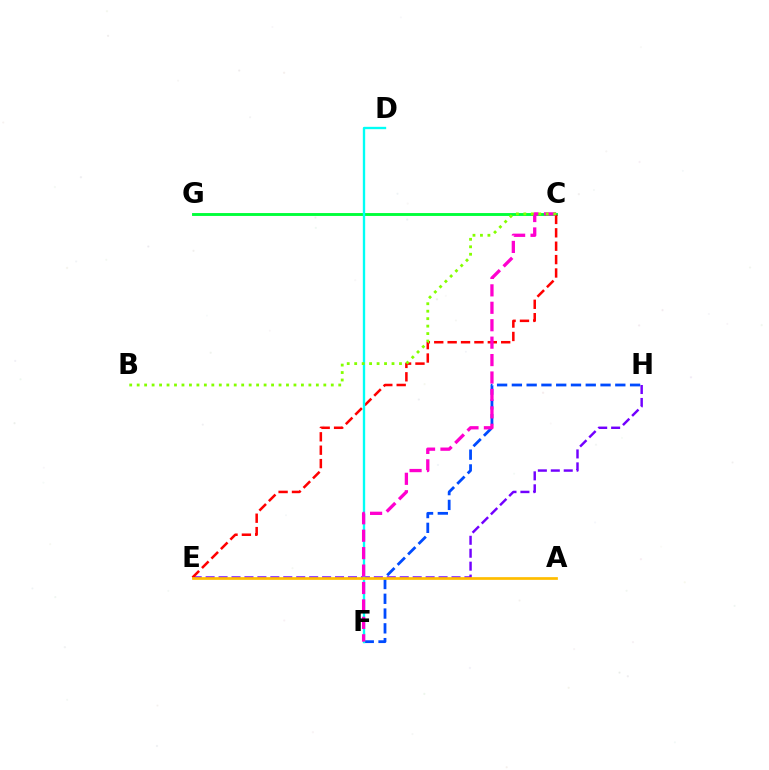{('C', 'G'): [{'color': '#00ff39', 'line_style': 'solid', 'thickness': 2.07}], ('F', 'H'): [{'color': '#004bff', 'line_style': 'dashed', 'thickness': 2.01}], ('E', 'H'): [{'color': '#7200ff', 'line_style': 'dashed', 'thickness': 1.76}], ('C', 'E'): [{'color': '#ff0000', 'line_style': 'dashed', 'thickness': 1.82}], ('D', 'F'): [{'color': '#00fff6', 'line_style': 'solid', 'thickness': 1.69}], ('C', 'F'): [{'color': '#ff00cf', 'line_style': 'dashed', 'thickness': 2.37}], ('B', 'C'): [{'color': '#84ff00', 'line_style': 'dotted', 'thickness': 2.03}], ('A', 'E'): [{'color': '#ffbd00', 'line_style': 'solid', 'thickness': 1.96}]}